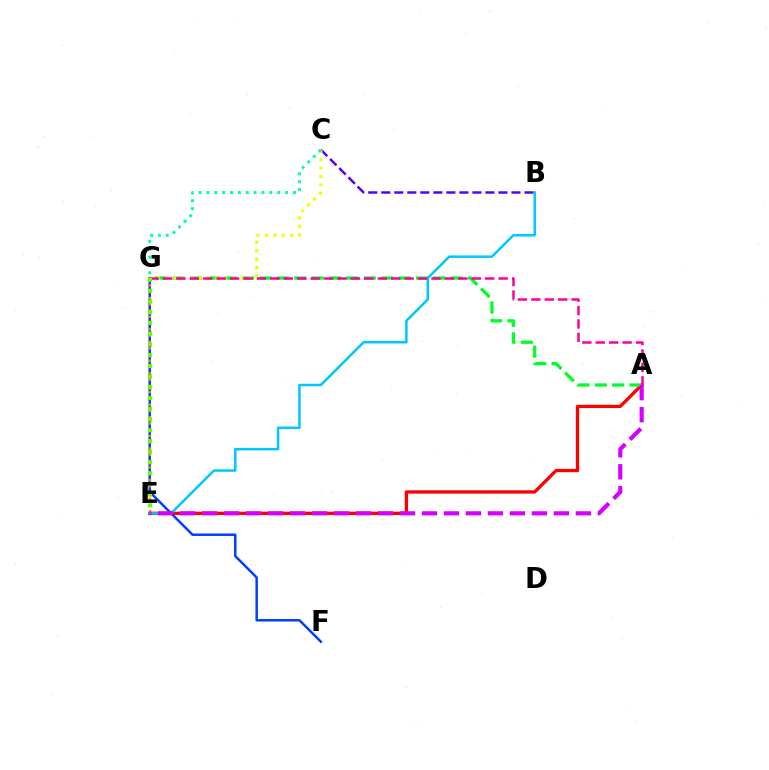{('B', 'C'): [{'color': '#4f00ff', 'line_style': 'dashed', 'thickness': 1.77}], ('A', 'E'): [{'color': '#ff0000', 'line_style': 'solid', 'thickness': 2.38}, {'color': '#d600ff', 'line_style': 'dashed', 'thickness': 2.99}], ('A', 'G'): [{'color': '#00ff27', 'line_style': 'dashed', 'thickness': 2.36}, {'color': '#ff00a0', 'line_style': 'dashed', 'thickness': 1.82}], ('F', 'G'): [{'color': '#003fff', 'line_style': 'solid', 'thickness': 1.79}], ('E', 'G'): [{'color': '#ff8800', 'line_style': 'dotted', 'thickness': 1.7}, {'color': '#66ff00', 'line_style': 'dotted', 'thickness': 2.92}], ('B', 'E'): [{'color': '#00c7ff', 'line_style': 'solid', 'thickness': 1.79}], ('C', 'G'): [{'color': '#eeff00', 'line_style': 'dotted', 'thickness': 2.28}, {'color': '#00ffaf', 'line_style': 'dotted', 'thickness': 2.14}]}